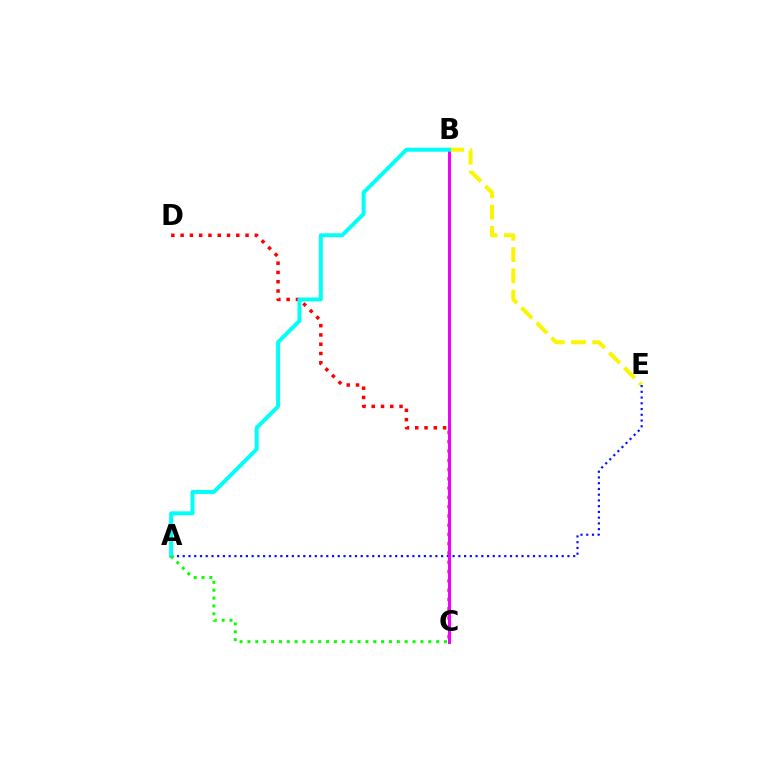{('C', 'D'): [{'color': '#ff0000', 'line_style': 'dotted', 'thickness': 2.52}], ('B', 'E'): [{'color': '#fcf500', 'line_style': 'dashed', 'thickness': 2.89}], ('A', 'E'): [{'color': '#0010ff', 'line_style': 'dotted', 'thickness': 1.56}], ('B', 'C'): [{'color': '#ee00ff', 'line_style': 'solid', 'thickness': 2.14}], ('A', 'B'): [{'color': '#00fff6', 'line_style': 'solid', 'thickness': 2.86}], ('A', 'C'): [{'color': '#08ff00', 'line_style': 'dotted', 'thickness': 2.14}]}